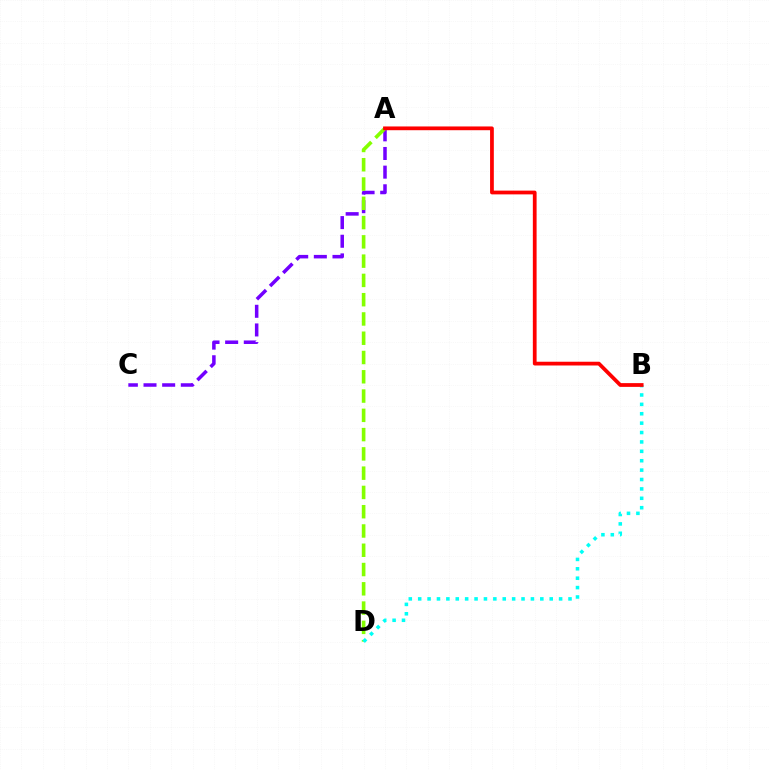{('A', 'C'): [{'color': '#7200ff', 'line_style': 'dashed', 'thickness': 2.53}], ('A', 'D'): [{'color': '#84ff00', 'line_style': 'dashed', 'thickness': 2.62}], ('B', 'D'): [{'color': '#00fff6', 'line_style': 'dotted', 'thickness': 2.55}], ('A', 'B'): [{'color': '#ff0000', 'line_style': 'solid', 'thickness': 2.7}]}